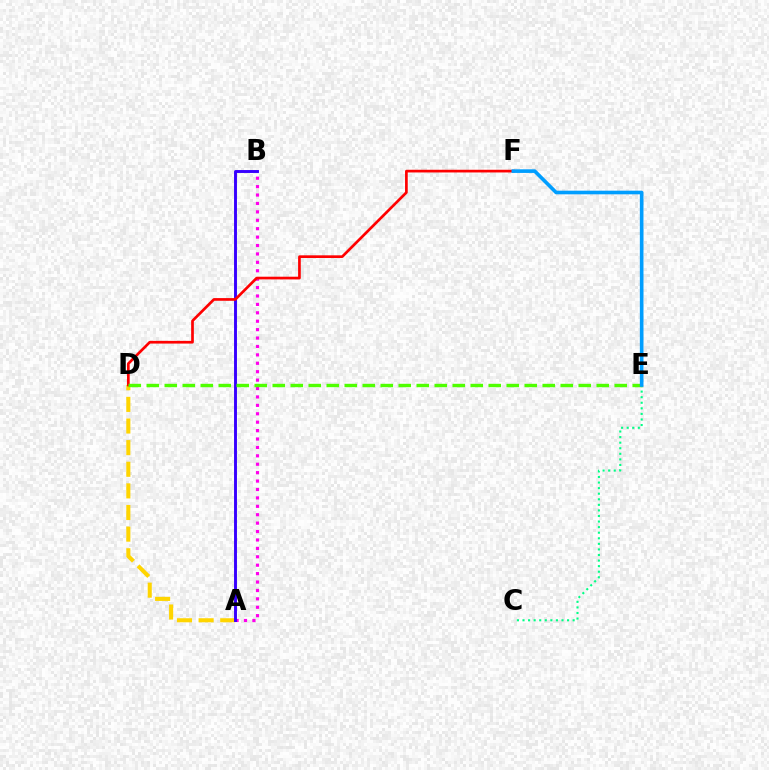{('C', 'E'): [{'color': '#00ff86', 'line_style': 'dotted', 'thickness': 1.51}], ('A', 'D'): [{'color': '#ffd500', 'line_style': 'dashed', 'thickness': 2.94}], ('A', 'B'): [{'color': '#ff00ed', 'line_style': 'dotted', 'thickness': 2.29}, {'color': '#3700ff', 'line_style': 'solid', 'thickness': 2.1}], ('D', 'F'): [{'color': '#ff0000', 'line_style': 'solid', 'thickness': 1.94}], ('D', 'E'): [{'color': '#4fff00', 'line_style': 'dashed', 'thickness': 2.45}], ('E', 'F'): [{'color': '#009eff', 'line_style': 'solid', 'thickness': 2.61}]}